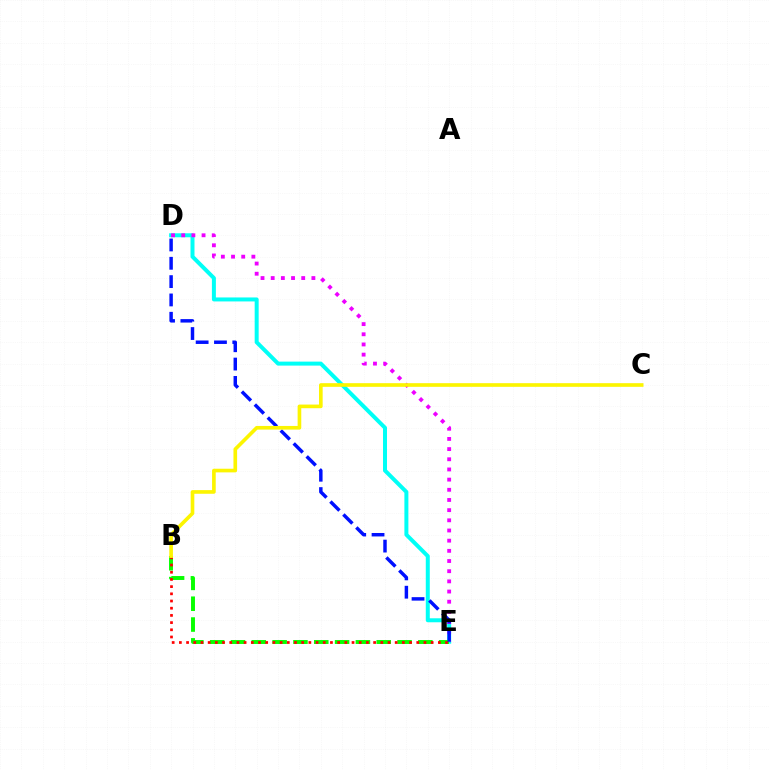{('D', 'E'): [{'color': '#00fff6', 'line_style': 'solid', 'thickness': 2.87}, {'color': '#ee00ff', 'line_style': 'dotted', 'thickness': 2.76}, {'color': '#0010ff', 'line_style': 'dashed', 'thickness': 2.49}], ('B', 'E'): [{'color': '#08ff00', 'line_style': 'dashed', 'thickness': 2.83}, {'color': '#ff0000', 'line_style': 'dotted', 'thickness': 1.95}], ('B', 'C'): [{'color': '#fcf500', 'line_style': 'solid', 'thickness': 2.63}]}